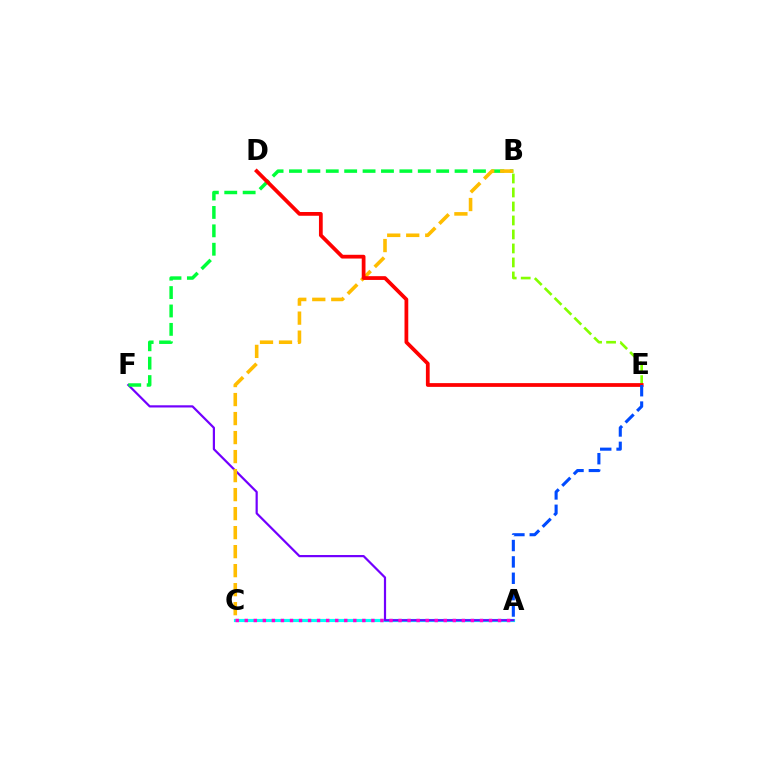{('B', 'E'): [{'color': '#84ff00', 'line_style': 'dashed', 'thickness': 1.9}], ('A', 'C'): [{'color': '#00fff6', 'line_style': 'solid', 'thickness': 2.28}, {'color': '#ff00cf', 'line_style': 'dotted', 'thickness': 2.46}], ('A', 'F'): [{'color': '#7200ff', 'line_style': 'solid', 'thickness': 1.59}], ('B', 'F'): [{'color': '#00ff39', 'line_style': 'dashed', 'thickness': 2.5}], ('B', 'C'): [{'color': '#ffbd00', 'line_style': 'dashed', 'thickness': 2.58}], ('D', 'E'): [{'color': '#ff0000', 'line_style': 'solid', 'thickness': 2.71}], ('A', 'E'): [{'color': '#004bff', 'line_style': 'dashed', 'thickness': 2.22}]}